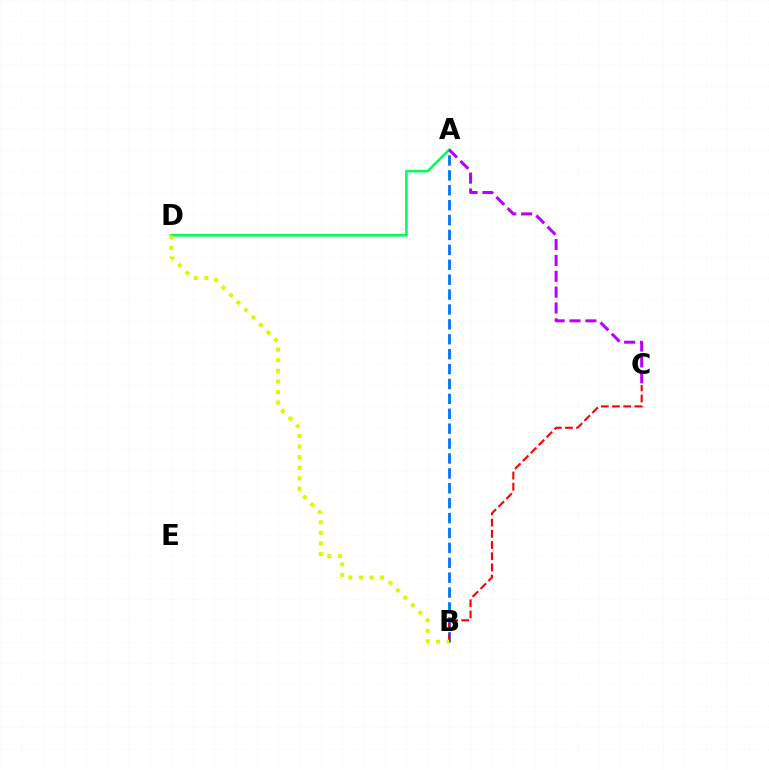{('A', 'B'): [{'color': '#0074ff', 'line_style': 'dashed', 'thickness': 2.02}], ('B', 'C'): [{'color': '#ff0000', 'line_style': 'dashed', 'thickness': 1.52}], ('A', 'D'): [{'color': '#00ff5c', 'line_style': 'solid', 'thickness': 1.89}], ('B', 'D'): [{'color': '#d1ff00', 'line_style': 'dotted', 'thickness': 2.87}], ('A', 'C'): [{'color': '#b900ff', 'line_style': 'dashed', 'thickness': 2.16}]}